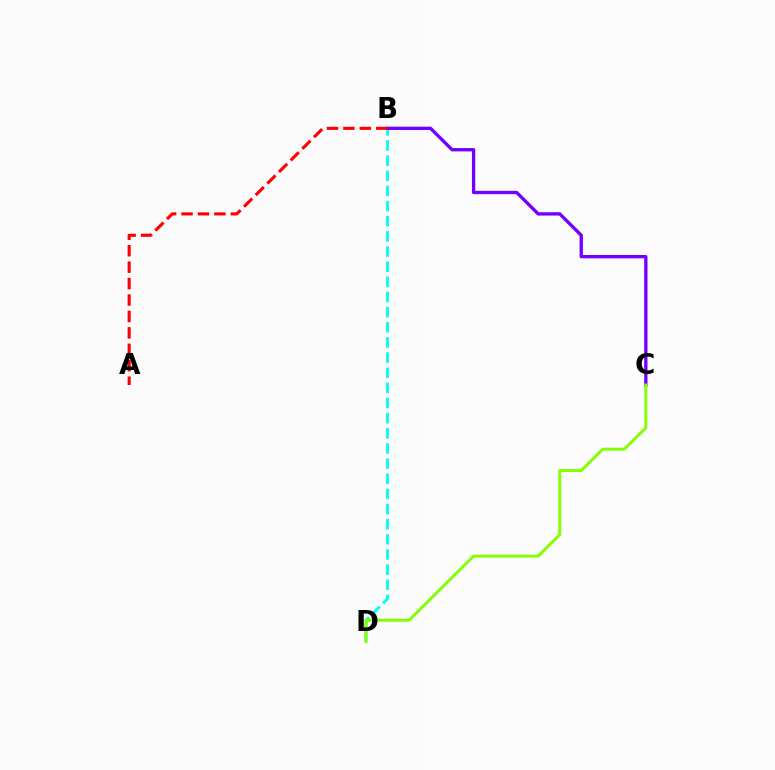{('B', 'D'): [{'color': '#00fff6', 'line_style': 'dashed', 'thickness': 2.06}], ('B', 'C'): [{'color': '#7200ff', 'line_style': 'solid', 'thickness': 2.4}], ('A', 'B'): [{'color': '#ff0000', 'line_style': 'dashed', 'thickness': 2.23}], ('C', 'D'): [{'color': '#84ff00', 'line_style': 'solid', 'thickness': 2.12}]}